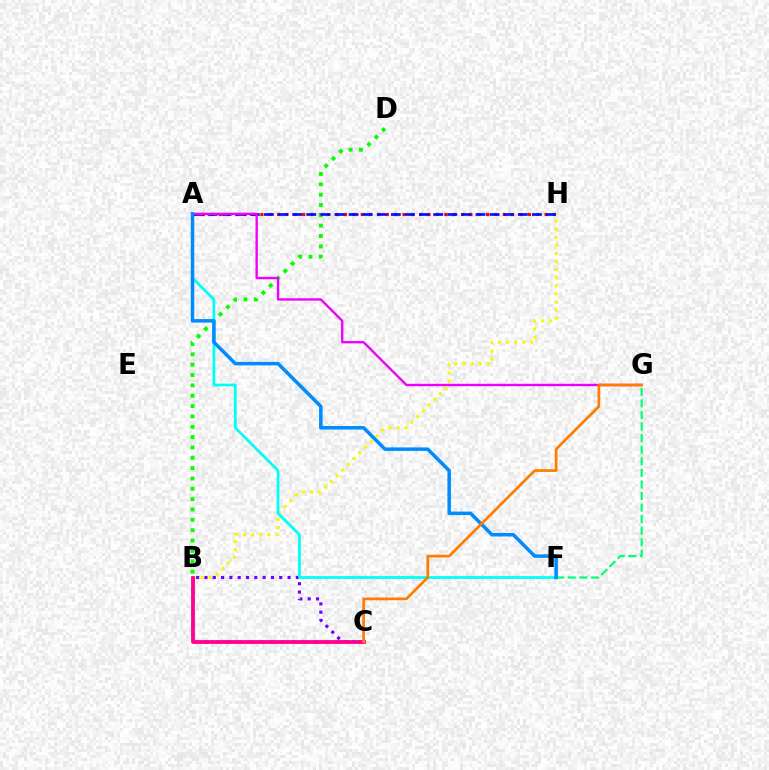{('B', 'C'): [{'color': '#84ff00', 'line_style': 'dotted', 'thickness': 2.95}, {'color': '#7200ff', 'line_style': 'dotted', 'thickness': 2.26}, {'color': '#ff0094', 'line_style': 'solid', 'thickness': 2.74}], ('A', 'H'): [{'color': '#ff0000', 'line_style': 'dotted', 'thickness': 2.27}, {'color': '#0010ff', 'line_style': 'dashed', 'thickness': 1.92}], ('B', 'D'): [{'color': '#08ff00', 'line_style': 'dotted', 'thickness': 2.81}], ('B', 'H'): [{'color': '#fcf500', 'line_style': 'dotted', 'thickness': 2.2}], ('F', 'G'): [{'color': '#00ff74', 'line_style': 'dashed', 'thickness': 1.57}], ('A', 'F'): [{'color': '#00fff6', 'line_style': 'solid', 'thickness': 1.99}, {'color': '#008cff', 'line_style': 'solid', 'thickness': 2.53}], ('A', 'G'): [{'color': '#ee00ff', 'line_style': 'solid', 'thickness': 1.7}], ('C', 'G'): [{'color': '#ff7c00', 'line_style': 'solid', 'thickness': 1.95}]}